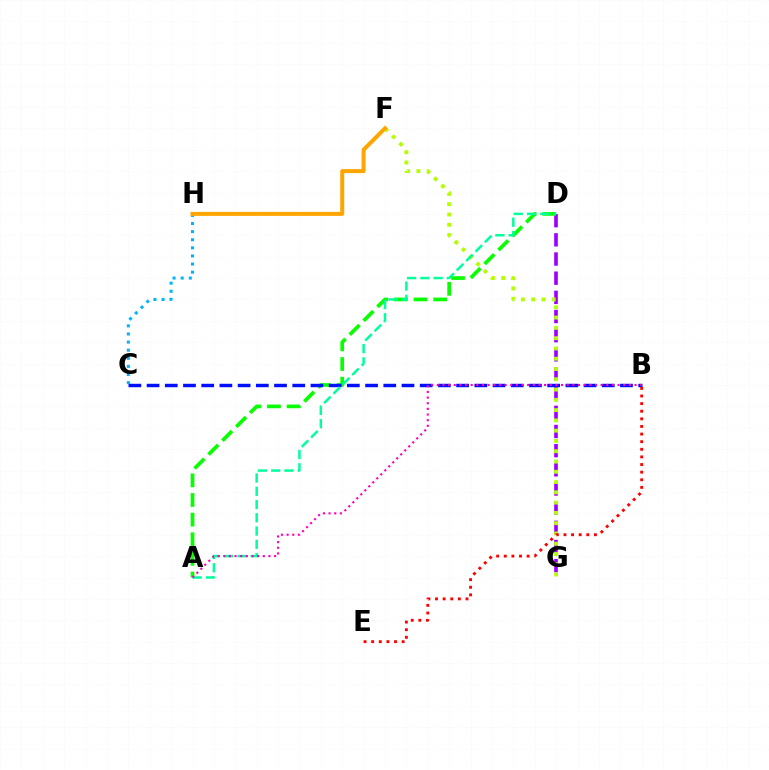{('D', 'G'): [{'color': '#9b00ff', 'line_style': 'dashed', 'thickness': 2.6}], ('C', 'H'): [{'color': '#00b5ff', 'line_style': 'dotted', 'thickness': 2.2}], ('A', 'D'): [{'color': '#08ff00', 'line_style': 'dashed', 'thickness': 2.67}, {'color': '#00ff9d', 'line_style': 'dashed', 'thickness': 1.8}], ('B', 'C'): [{'color': '#0010ff', 'line_style': 'dashed', 'thickness': 2.47}], ('F', 'G'): [{'color': '#b3ff00', 'line_style': 'dotted', 'thickness': 2.79}], ('A', 'B'): [{'color': '#ff00bd', 'line_style': 'dotted', 'thickness': 1.53}], ('F', 'H'): [{'color': '#ffa500', 'line_style': 'solid', 'thickness': 2.88}], ('B', 'E'): [{'color': '#ff0000', 'line_style': 'dotted', 'thickness': 2.07}]}